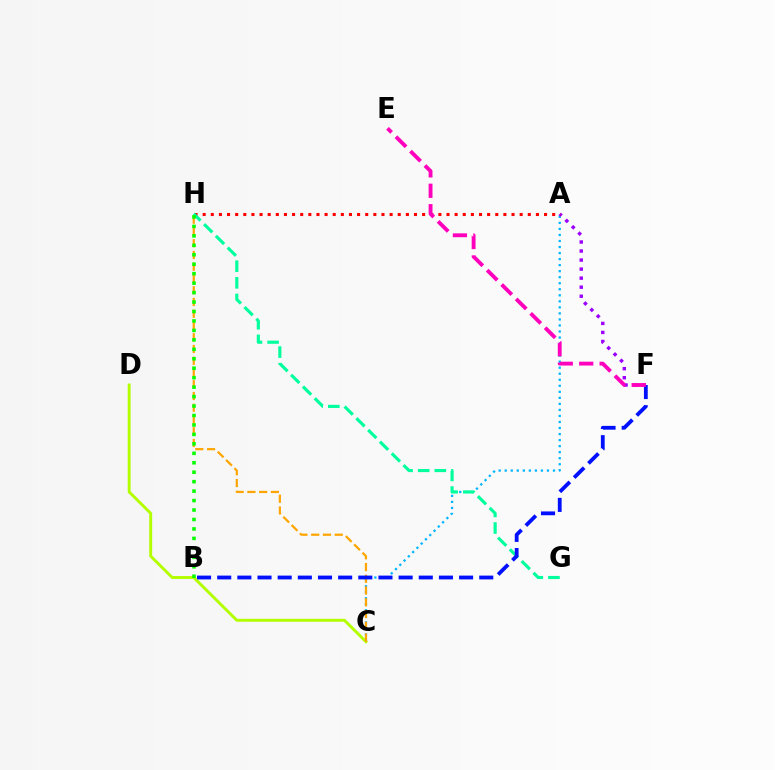{('A', 'C'): [{'color': '#00b5ff', 'line_style': 'dotted', 'thickness': 1.64}], ('A', 'F'): [{'color': '#9b00ff', 'line_style': 'dotted', 'thickness': 2.46}], ('A', 'H'): [{'color': '#ff0000', 'line_style': 'dotted', 'thickness': 2.21}], ('C', 'D'): [{'color': '#b3ff00', 'line_style': 'solid', 'thickness': 2.11}], ('C', 'H'): [{'color': '#ffa500', 'line_style': 'dashed', 'thickness': 1.6}], ('G', 'H'): [{'color': '#00ff9d', 'line_style': 'dashed', 'thickness': 2.26}], ('B', 'F'): [{'color': '#0010ff', 'line_style': 'dashed', 'thickness': 2.74}], ('B', 'H'): [{'color': '#08ff00', 'line_style': 'dotted', 'thickness': 2.57}], ('E', 'F'): [{'color': '#ff00bd', 'line_style': 'dashed', 'thickness': 2.78}]}